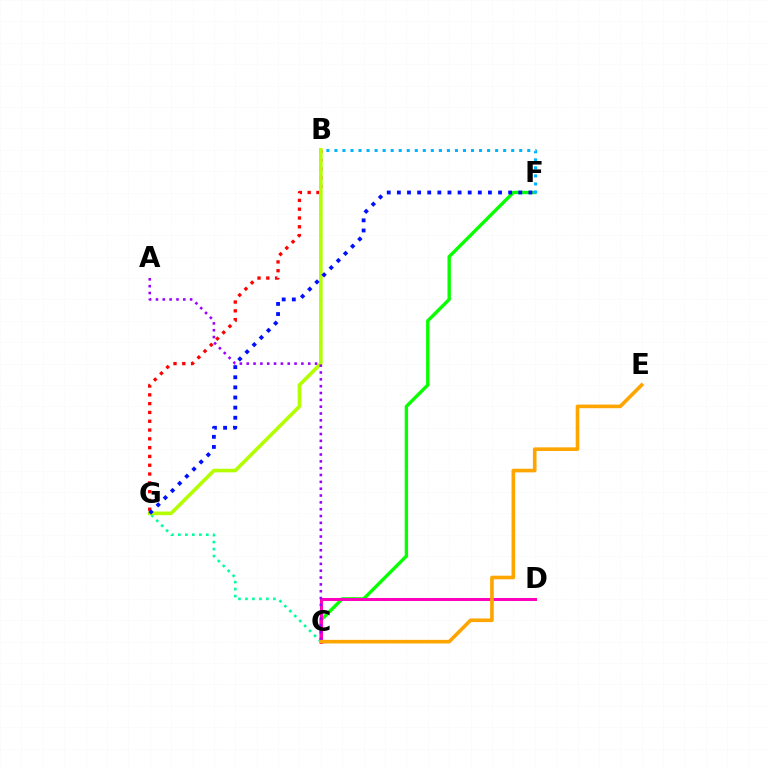{('B', 'G'): [{'color': '#ff0000', 'line_style': 'dotted', 'thickness': 2.39}, {'color': '#b3ff00', 'line_style': 'solid', 'thickness': 2.59}], ('C', 'G'): [{'color': '#00ff9d', 'line_style': 'dotted', 'thickness': 1.9}], ('C', 'F'): [{'color': '#08ff00', 'line_style': 'solid', 'thickness': 2.42}], ('B', 'F'): [{'color': '#00b5ff', 'line_style': 'dotted', 'thickness': 2.18}], ('C', 'D'): [{'color': '#ff00bd', 'line_style': 'solid', 'thickness': 2.16}], ('A', 'C'): [{'color': '#9b00ff', 'line_style': 'dotted', 'thickness': 1.86}], ('C', 'E'): [{'color': '#ffa500', 'line_style': 'solid', 'thickness': 2.61}], ('F', 'G'): [{'color': '#0010ff', 'line_style': 'dotted', 'thickness': 2.75}]}